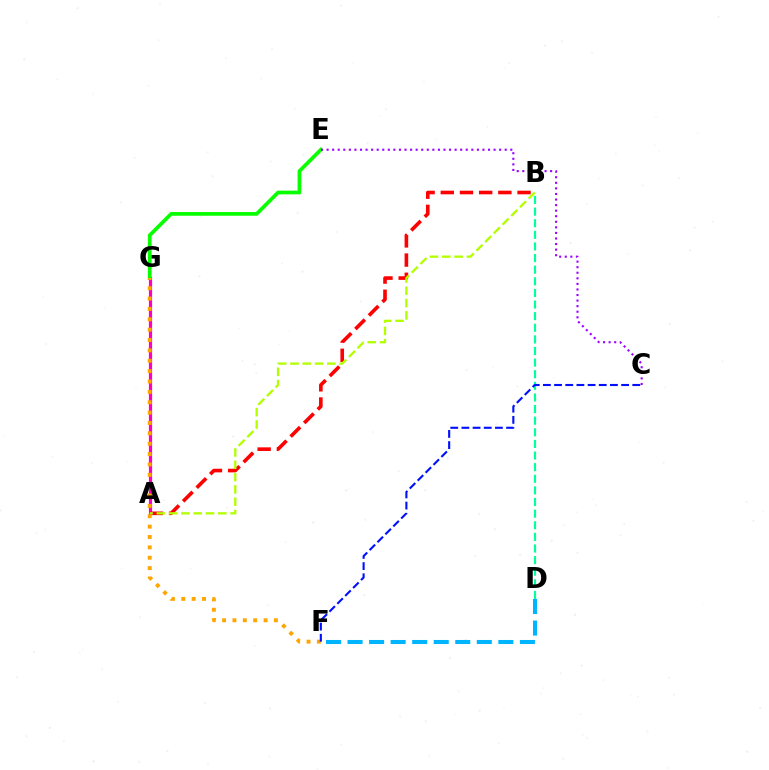{('A', 'G'): [{'color': '#ff00bd', 'line_style': 'solid', 'thickness': 2.29}], ('B', 'D'): [{'color': '#00ff9d', 'line_style': 'dashed', 'thickness': 1.58}], ('A', 'B'): [{'color': '#ff0000', 'line_style': 'dashed', 'thickness': 2.61}, {'color': '#b3ff00', 'line_style': 'dashed', 'thickness': 1.67}], ('D', 'F'): [{'color': '#00b5ff', 'line_style': 'dashed', 'thickness': 2.93}], ('E', 'G'): [{'color': '#08ff00', 'line_style': 'solid', 'thickness': 2.68}], ('F', 'G'): [{'color': '#ffa500', 'line_style': 'dotted', 'thickness': 2.82}], ('C', 'E'): [{'color': '#9b00ff', 'line_style': 'dotted', 'thickness': 1.51}], ('C', 'F'): [{'color': '#0010ff', 'line_style': 'dashed', 'thickness': 1.52}]}